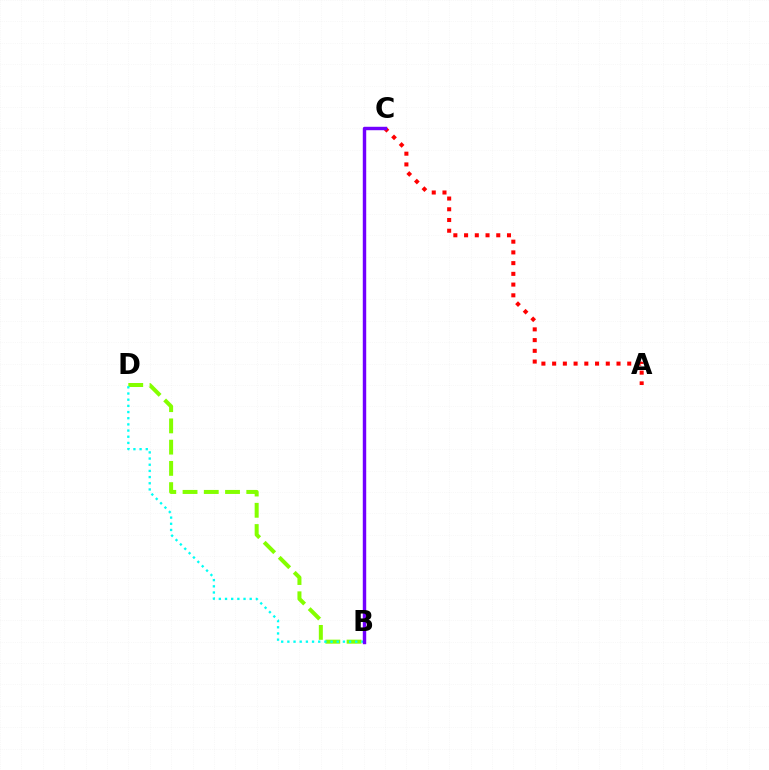{('A', 'C'): [{'color': '#ff0000', 'line_style': 'dotted', 'thickness': 2.92}], ('B', 'D'): [{'color': '#84ff00', 'line_style': 'dashed', 'thickness': 2.89}, {'color': '#00fff6', 'line_style': 'dotted', 'thickness': 1.68}], ('B', 'C'): [{'color': '#7200ff', 'line_style': 'solid', 'thickness': 2.47}]}